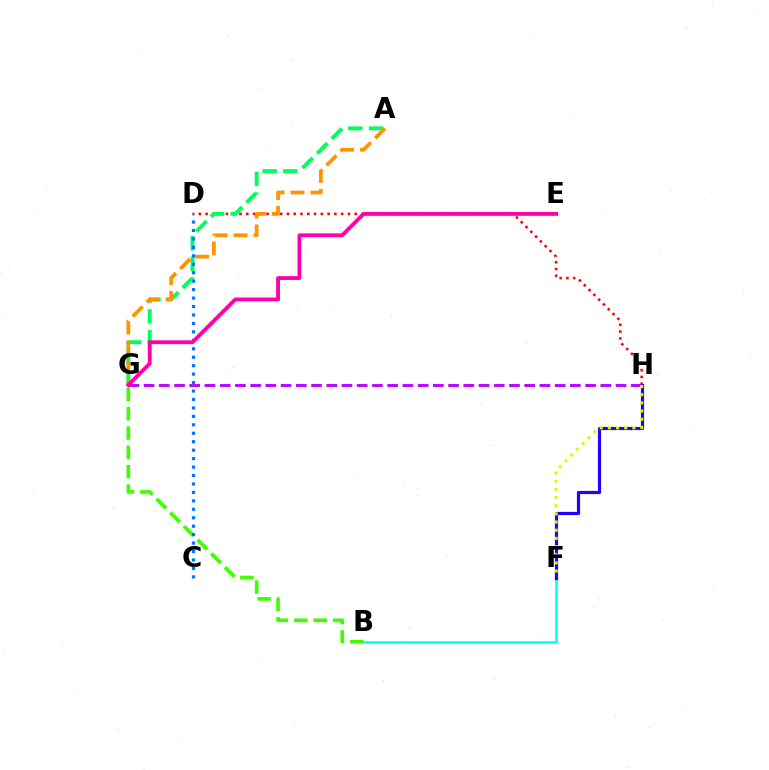{('D', 'H'): [{'color': '#ff0000', 'line_style': 'dotted', 'thickness': 1.84}], ('B', 'F'): [{'color': '#00fff6', 'line_style': 'solid', 'thickness': 1.83}], ('F', 'H'): [{'color': '#2500ff', 'line_style': 'solid', 'thickness': 2.28}, {'color': '#d1ff00', 'line_style': 'dotted', 'thickness': 2.22}], ('B', 'G'): [{'color': '#3dff00', 'line_style': 'dashed', 'thickness': 2.63}], ('A', 'G'): [{'color': '#00ff5c', 'line_style': 'dashed', 'thickness': 2.81}, {'color': '#ff9400', 'line_style': 'dashed', 'thickness': 2.71}], ('G', 'H'): [{'color': '#b900ff', 'line_style': 'dashed', 'thickness': 2.07}], ('C', 'D'): [{'color': '#0074ff', 'line_style': 'dotted', 'thickness': 2.3}], ('E', 'G'): [{'color': '#ff00ac', 'line_style': 'solid', 'thickness': 2.77}]}